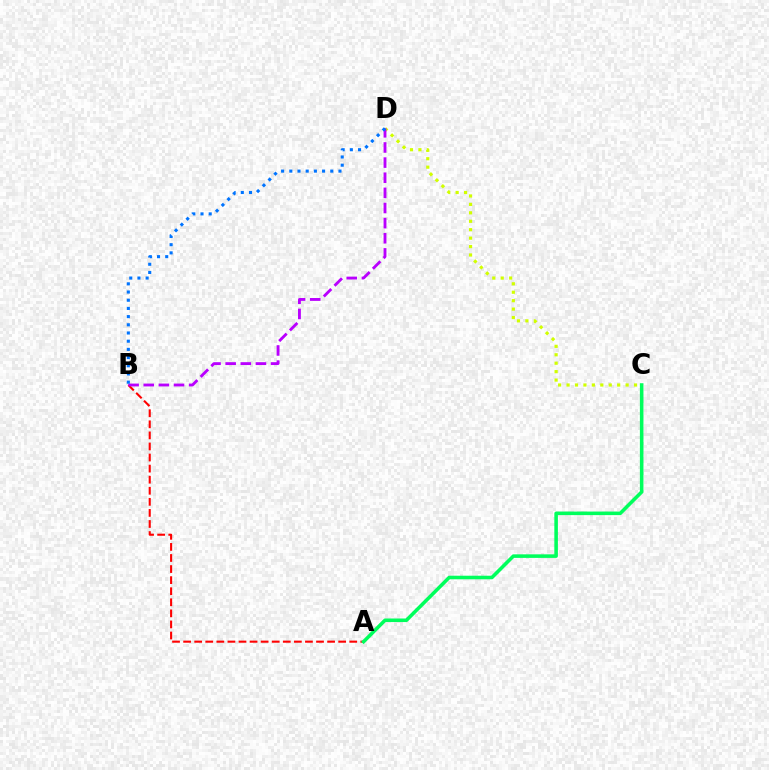{('C', 'D'): [{'color': '#d1ff00', 'line_style': 'dotted', 'thickness': 2.29}], ('A', 'B'): [{'color': '#ff0000', 'line_style': 'dashed', 'thickness': 1.5}], ('B', 'D'): [{'color': '#b900ff', 'line_style': 'dashed', 'thickness': 2.06}, {'color': '#0074ff', 'line_style': 'dotted', 'thickness': 2.23}], ('A', 'C'): [{'color': '#00ff5c', 'line_style': 'solid', 'thickness': 2.56}]}